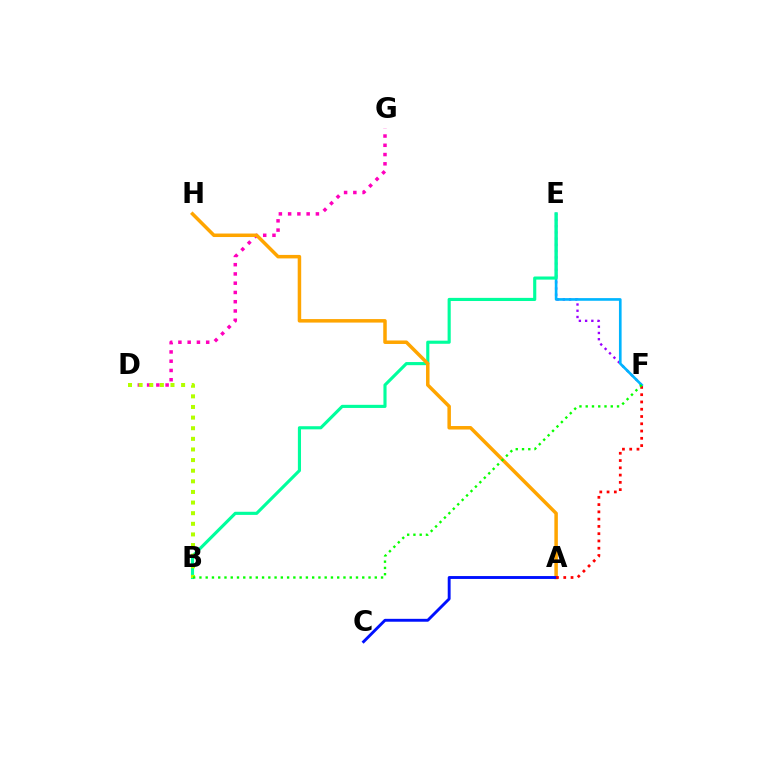{('E', 'F'): [{'color': '#9b00ff', 'line_style': 'dotted', 'thickness': 1.69}, {'color': '#00b5ff', 'line_style': 'solid', 'thickness': 1.91}], ('D', 'G'): [{'color': '#ff00bd', 'line_style': 'dotted', 'thickness': 2.52}], ('B', 'E'): [{'color': '#00ff9d', 'line_style': 'solid', 'thickness': 2.25}], ('B', 'D'): [{'color': '#b3ff00', 'line_style': 'dotted', 'thickness': 2.89}], ('A', 'H'): [{'color': '#ffa500', 'line_style': 'solid', 'thickness': 2.52}], ('A', 'C'): [{'color': '#0010ff', 'line_style': 'solid', 'thickness': 2.08}], ('A', 'F'): [{'color': '#ff0000', 'line_style': 'dotted', 'thickness': 1.98}], ('B', 'F'): [{'color': '#08ff00', 'line_style': 'dotted', 'thickness': 1.7}]}